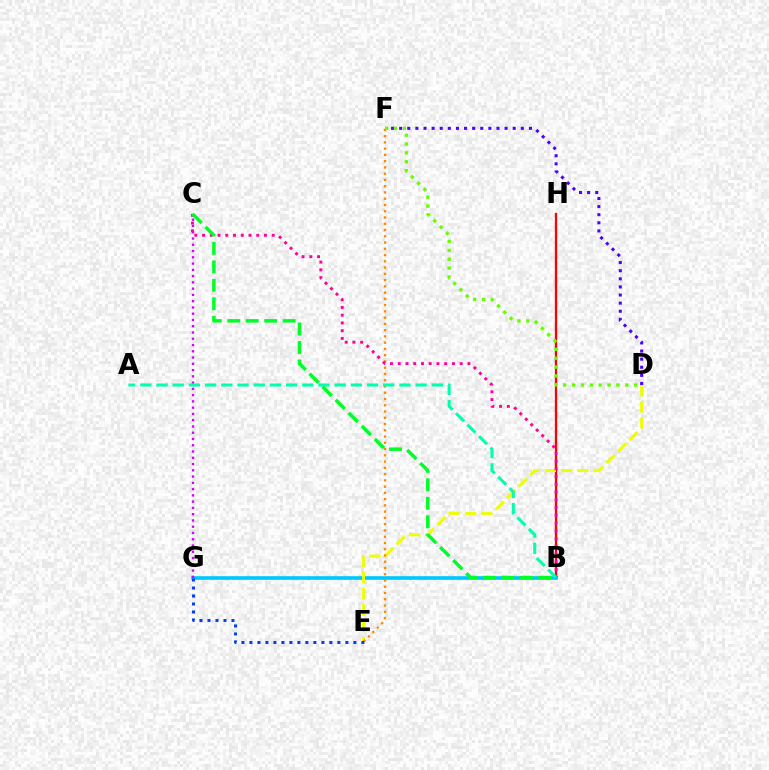{('B', 'H'): [{'color': '#ff0000', 'line_style': 'solid', 'thickness': 1.65}], ('D', 'F'): [{'color': '#4f00ff', 'line_style': 'dotted', 'thickness': 2.2}, {'color': '#66ff00', 'line_style': 'dotted', 'thickness': 2.41}], ('B', 'G'): [{'color': '#00c7ff', 'line_style': 'solid', 'thickness': 2.61}], ('D', 'E'): [{'color': '#eeff00', 'line_style': 'dashed', 'thickness': 2.21}], ('E', 'F'): [{'color': '#ff8800', 'line_style': 'dotted', 'thickness': 1.7}], ('B', 'C'): [{'color': '#ff00a0', 'line_style': 'dotted', 'thickness': 2.1}, {'color': '#00ff27', 'line_style': 'dashed', 'thickness': 2.51}], ('C', 'G'): [{'color': '#d600ff', 'line_style': 'dotted', 'thickness': 1.7}], ('A', 'B'): [{'color': '#00ffaf', 'line_style': 'dashed', 'thickness': 2.2}], ('E', 'G'): [{'color': '#003fff', 'line_style': 'dotted', 'thickness': 2.17}]}